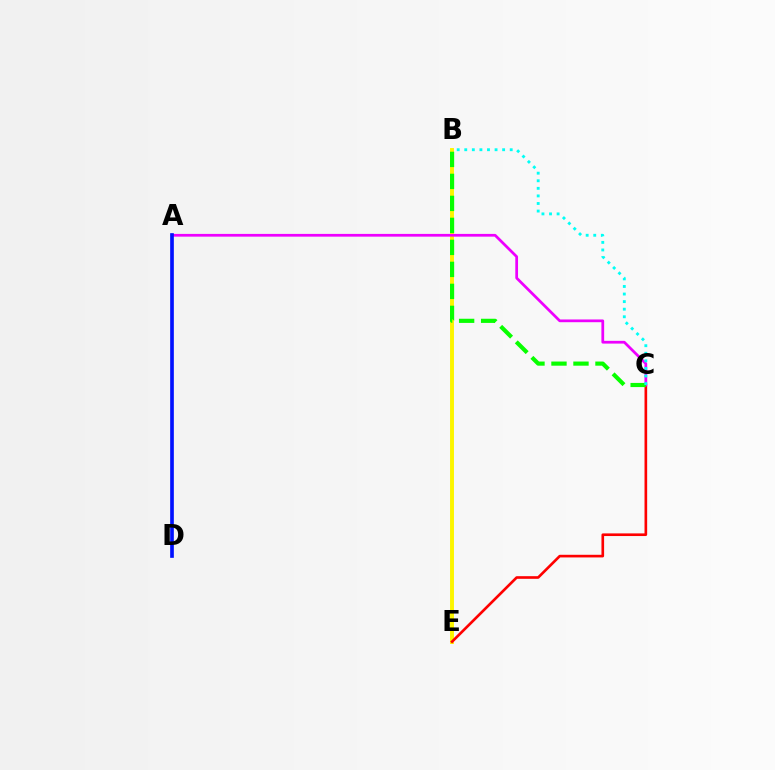{('B', 'E'): [{'color': '#fcf500', 'line_style': 'solid', 'thickness': 2.82}], ('C', 'E'): [{'color': '#ff0000', 'line_style': 'solid', 'thickness': 1.9}], ('A', 'C'): [{'color': '#ee00ff', 'line_style': 'solid', 'thickness': 1.97}], ('B', 'C'): [{'color': '#08ff00', 'line_style': 'dashed', 'thickness': 2.99}, {'color': '#00fff6', 'line_style': 'dotted', 'thickness': 2.06}], ('A', 'D'): [{'color': '#0010ff', 'line_style': 'solid', 'thickness': 2.64}]}